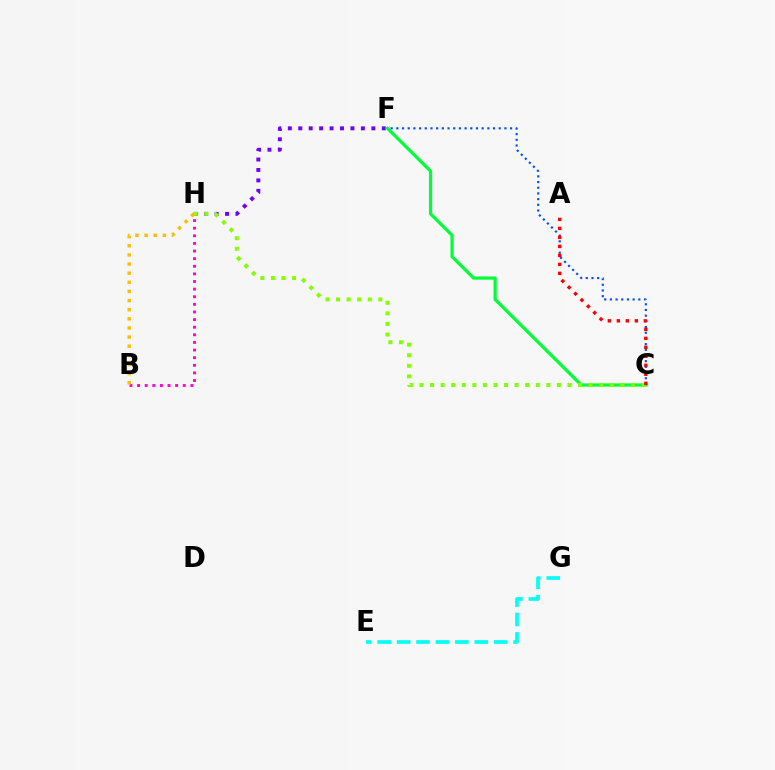{('F', 'H'): [{'color': '#7200ff', 'line_style': 'dotted', 'thickness': 2.84}], ('C', 'F'): [{'color': '#00ff39', 'line_style': 'solid', 'thickness': 2.32}, {'color': '#004bff', 'line_style': 'dotted', 'thickness': 1.55}], ('B', 'H'): [{'color': '#ff00cf', 'line_style': 'dotted', 'thickness': 2.07}, {'color': '#ffbd00', 'line_style': 'dotted', 'thickness': 2.48}], ('E', 'G'): [{'color': '#00fff6', 'line_style': 'dashed', 'thickness': 2.64}], ('C', 'H'): [{'color': '#84ff00', 'line_style': 'dotted', 'thickness': 2.87}], ('A', 'C'): [{'color': '#ff0000', 'line_style': 'dotted', 'thickness': 2.44}]}